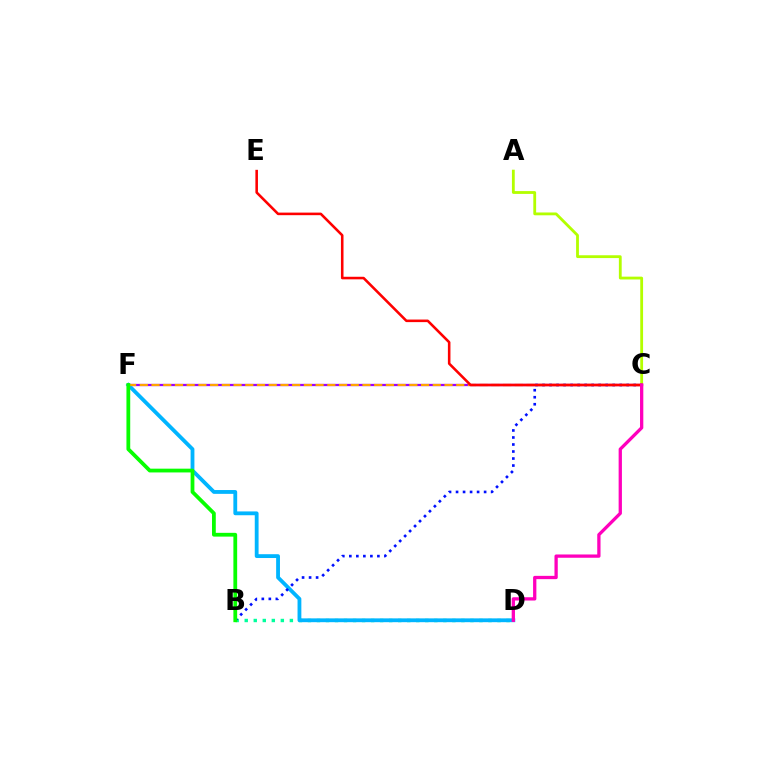{('C', 'F'): [{'color': '#9b00ff', 'line_style': 'solid', 'thickness': 1.64}, {'color': '#ffa500', 'line_style': 'dashed', 'thickness': 1.59}], ('B', 'D'): [{'color': '#00ff9d', 'line_style': 'dotted', 'thickness': 2.45}], ('D', 'F'): [{'color': '#00b5ff', 'line_style': 'solid', 'thickness': 2.75}], ('A', 'C'): [{'color': '#b3ff00', 'line_style': 'solid', 'thickness': 2.03}], ('B', 'C'): [{'color': '#0010ff', 'line_style': 'dotted', 'thickness': 1.91}], ('B', 'F'): [{'color': '#08ff00', 'line_style': 'solid', 'thickness': 2.72}], ('C', 'E'): [{'color': '#ff0000', 'line_style': 'solid', 'thickness': 1.85}], ('C', 'D'): [{'color': '#ff00bd', 'line_style': 'solid', 'thickness': 2.37}]}